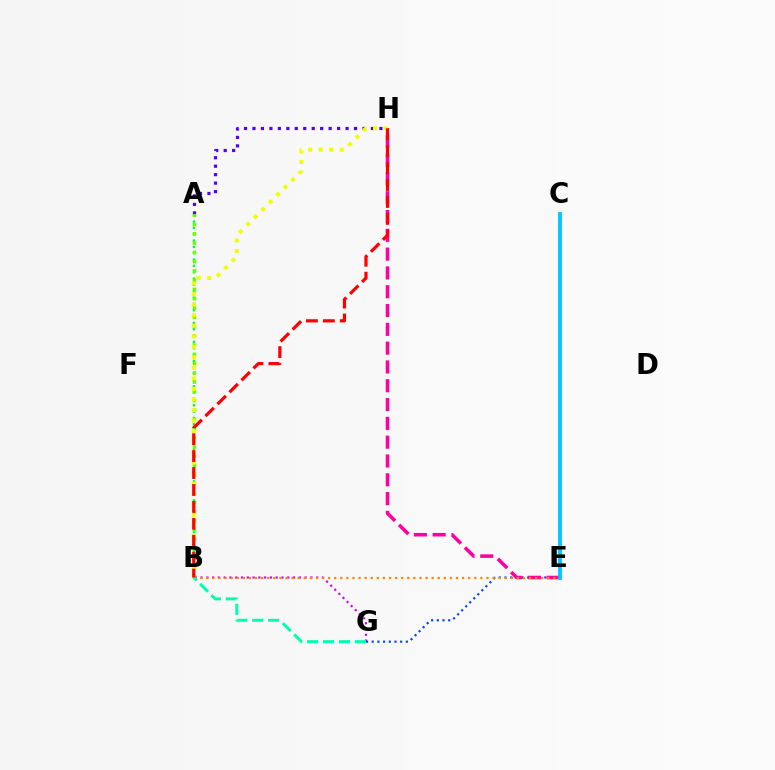{('A', 'H'): [{'color': '#4f00ff', 'line_style': 'dotted', 'thickness': 2.3}], ('E', 'G'): [{'color': '#003fff', 'line_style': 'dotted', 'thickness': 1.55}], ('A', 'B'): [{'color': '#00ff27', 'line_style': 'dotted', 'thickness': 1.72}, {'color': '#66ff00', 'line_style': 'dotted', 'thickness': 2.52}], ('E', 'H'): [{'color': '#ff00a0', 'line_style': 'dashed', 'thickness': 2.55}], ('B', 'G'): [{'color': '#d600ff', 'line_style': 'dotted', 'thickness': 1.57}, {'color': '#00ffaf', 'line_style': 'dashed', 'thickness': 2.16}], ('B', 'E'): [{'color': '#ff8800', 'line_style': 'dotted', 'thickness': 1.65}], ('B', 'H'): [{'color': '#eeff00', 'line_style': 'dotted', 'thickness': 2.86}, {'color': '#ff0000', 'line_style': 'dashed', 'thickness': 2.3}], ('C', 'E'): [{'color': '#00c7ff', 'line_style': 'solid', 'thickness': 2.77}]}